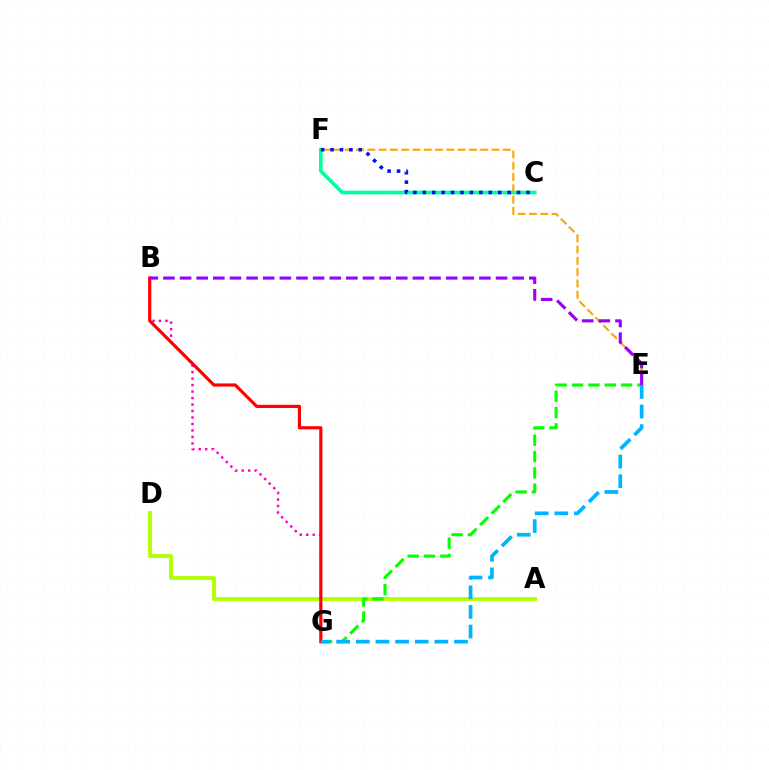{('A', 'D'): [{'color': '#b3ff00', 'line_style': 'solid', 'thickness': 2.78}], ('B', 'G'): [{'color': '#ff00bd', 'line_style': 'dotted', 'thickness': 1.76}, {'color': '#ff0000', 'line_style': 'solid', 'thickness': 2.28}], ('C', 'F'): [{'color': '#00ff9d', 'line_style': 'solid', 'thickness': 2.63}, {'color': '#0010ff', 'line_style': 'dotted', 'thickness': 2.56}], ('E', 'G'): [{'color': '#08ff00', 'line_style': 'dashed', 'thickness': 2.22}, {'color': '#00b5ff', 'line_style': 'dashed', 'thickness': 2.67}], ('E', 'F'): [{'color': '#ffa500', 'line_style': 'dashed', 'thickness': 1.53}], ('B', 'E'): [{'color': '#9b00ff', 'line_style': 'dashed', 'thickness': 2.26}]}